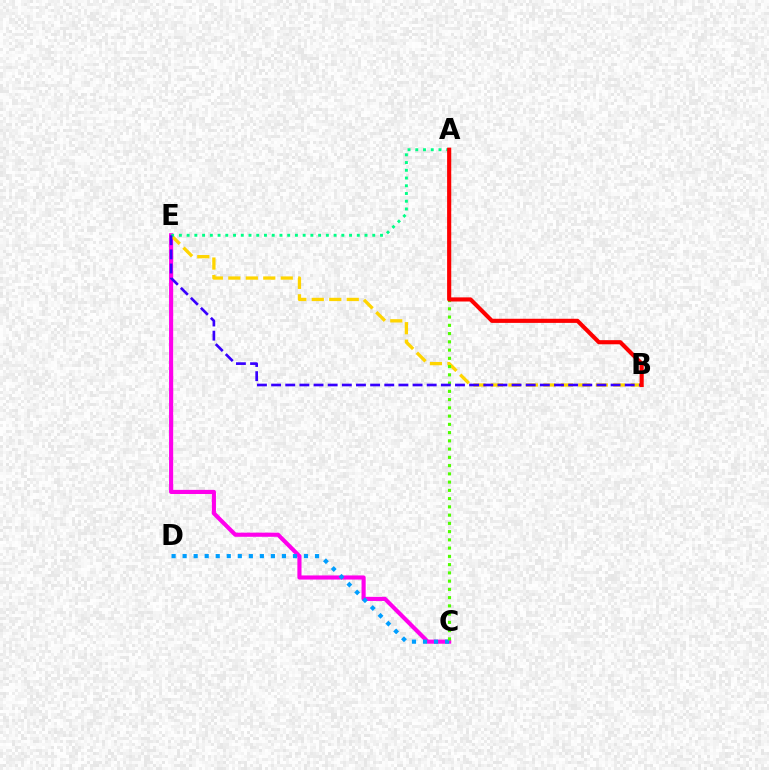{('C', 'E'): [{'color': '#ff00ed', 'line_style': 'solid', 'thickness': 2.97}], ('B', 'E'): [{'color': '#ffd500', 'line_style': 'dashed', 'thickness': 2.37}, {'color': '#3700ff', 'line_style': 'dashed', 'thickness': 1.92}], ('A', 'E'): [{'color': '#00ff86', 'line_style': 'dotted', 'thickness': 2.1}], ('C', 'D'): [{'color': '#009eff', 'line_style': 'dotted', 'thickness': 3.0}], ('A', 'C'): [{'color': '#4fff00', 'line_style': 'dotted', 'thickness': 2.24}], ('A', 'B'): [{'color': '#ff0000', 'line_style': 'solid', 'thickness': 2.97}]}